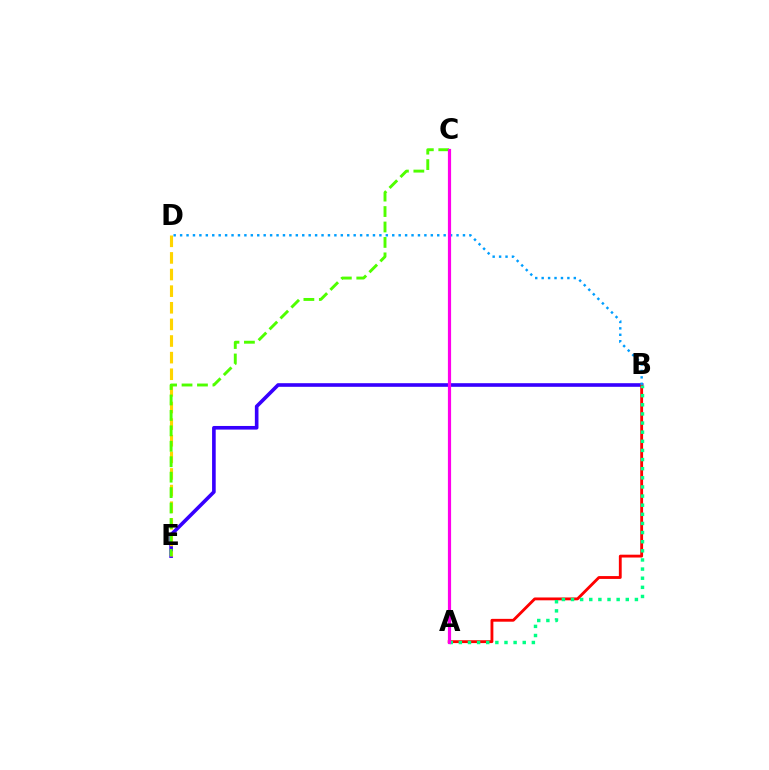{('B', 'E'): [{'color': '#3700ff', 'line_style': 'solid', 'thickness': 2.61}], ('D', 'E'): [{'color': '#ffd500', 'line_style': 'dashed', 'thickness': 2.26}], ('C', 'E'): [{'color': '#4fff00', 'line_style': 'dashed', 'thickness': 2.1}], ('A', 'B'): [{'color': '#ff0000', 'line_style': 'solid', 'thickness': 2.04}, {'color': '#00ff86', 'line_style': 'dotted', 'thickness': 2.48}], ('B', 'D'): [{'color': '#009eff', 'line_style': 'dotted', 'thickness': 1.75}], ('A', 'C'): [{'color': '#ff00ed', 'line_style': 'solid', 'thickness': 2.3}]}